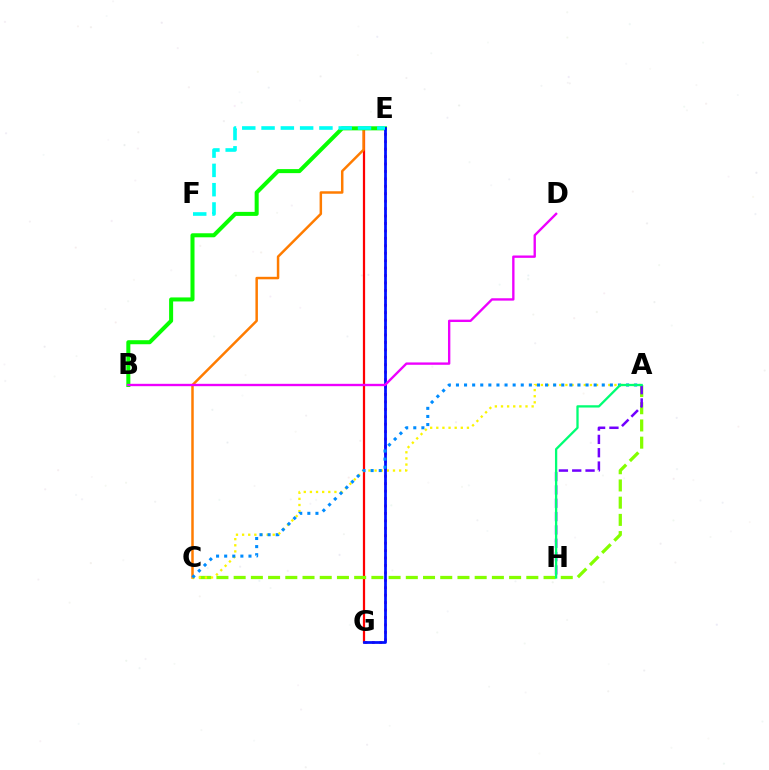{('E', 'G'): [{'color': '#ff0000', 'line_style': 'solid', 'thickness': 1.61}, {'color': '#ff0094', 'line_style': 'dotted', 'thickness': 2.02}, {'color': '#0010ff', 'line_style': 'solid', 'thickness': 1.98}], ('A', 'C'): [{'color': '#84ff00', 'line_style': 'dashed', 'thickness': 2.34}, {'color': '#fcf500', 'line_style': 'dotted', 'thickness': 1.67}, {'color': '#008cff', 'line_style': 'dotted', 'thickness': 2.2}], ('C', 'E'): [{'color': '#ff7c00', 'line_style': 'solid', 'thickness': 1.79}], ('A', 'H'): [{'color': '#7200ff', 'line_style': 'dashed', 'thickness': 1.81}, {'color': '#00ff74', 'line_style': 'solid', 'thickness': 1.65}], ('B', 'E'): [{'color': '#08ff00', 'line_style': 'solid', 'thickness': 2.9}], ('E', 'F'): [{'color': '#00fff6', 'line_style': 'dashed', 'thickness': 2.62}], ('B', 'D'): [{'color': '#ee00ff', 'line_style': 'solid', 'thickness': 1.7}]}